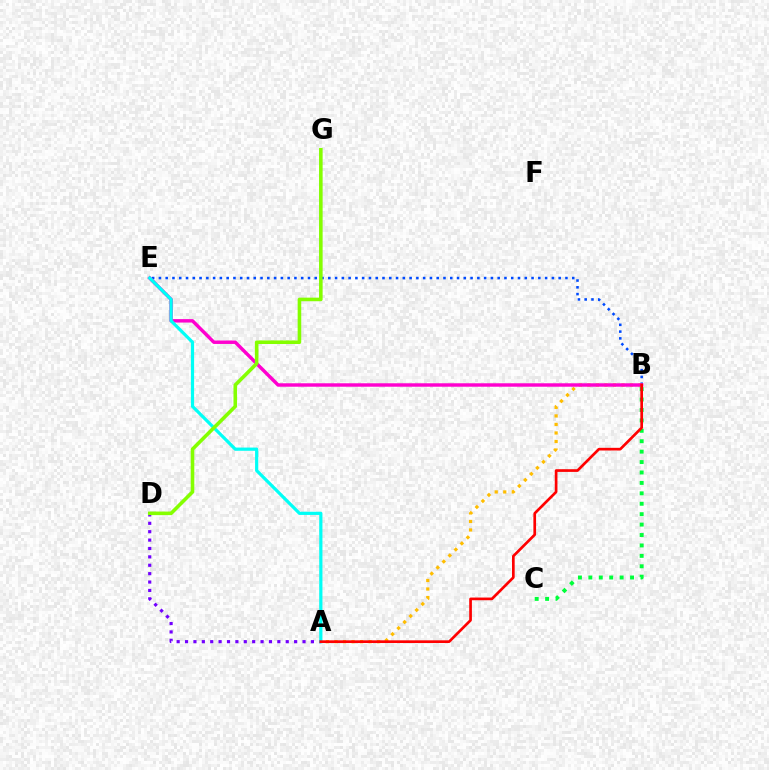{('B', 'E'): [{'color': '#004bff', 'line_style': 'dotted', 'thickness': 1.84}, {'color': '#ff00cf', 'line_style': 'solid', 'thickness': 2.47}], ('A', 'B'): [{'color': '#ffbd00', 'line_style': 'dotted', 'thickness': 2.32}, {'color': '#ff0000', 'line_style': 'solid', 'thickness': 1.93}], ('A', 'D'): [{'color': '#7200ff', 'line_style': 'dotted', 'thickness': 2.28}], ('B', 'C'): [{'color': '#00ff39', 'line_style': 'dotted', 'thickness': 2.83}], ('A', 'E'): [{'color': '#00fff6', 'line_style': 'solid', 'thickness': 2.31}], ('D', 'G'): [{'color': '#84ff00', 'line_style': 'solid', 'thickness': 2.58}]}